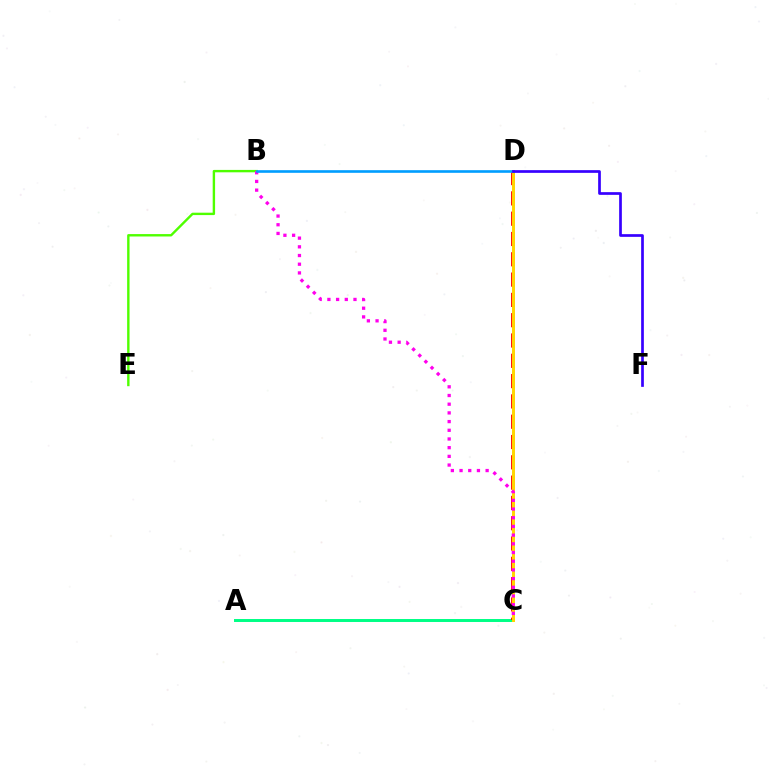{('A', 'C'): [{'color': '#00ff86', 'line_style': 'solid', 'thickness': 2.14}], ('B', 'E'): [{'color': '#4fff00', 'line_style': 'solid', 'thickness': 1.72}], ('C', 'D'): [{'color': '#ff0000', 'line_style': 'dashed', 'thickness': 2.76}, {'color': '#ffd500', 'line_style': 'solid', 'thickness': 2.13}], ('B', 'C'): [{'color': '#ff00ed', 'line_style': 'dotted', 'thickness': 2.36}], ('B', 'D'): [{'color': '#009eff', 'line_style': 'solid', 'thickness': 1.9}], ('D', 'F'): [{'color': '#3700ff', 'line_style': 'solid', 'thickness': 1.95}]}